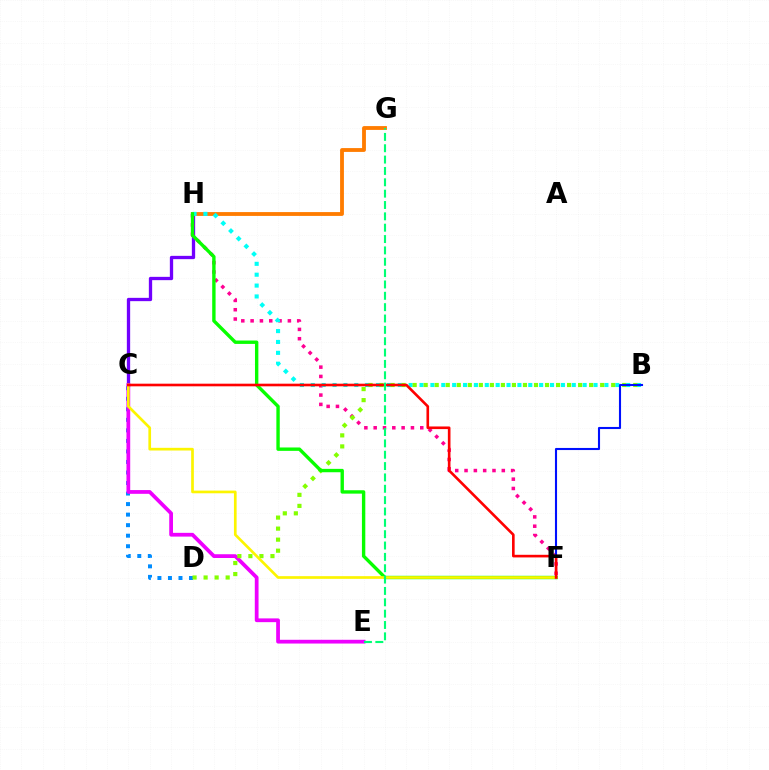{('C', 'H'): [{'color': '#7200ff', 'line_style': 'solid', 'thickness': 2.38}], ('F', 'H'): [{'color': '#ff0094', 'line_style': 'dotted', 'thickness': 2.53}, {'color': '#08ff00', 'line_style': 'solid', 'thickness': 2.43}], ('C', 'D'): [{'color': '#008cff', 'line_style': 'dotted', 'thickness': 2.86}], ('C', 'E'): [{'color': '#ee00ff', 'line_style': 'solid', 'thickness': 2.7}], ('G', 'H'): [{'color': '#ff7c00', 'line_style': 'solid', 'thickness': 2.75}], ('B', 'H'): [{'color': '#00fff6', 'line_style': 'dotted', 'thickness': 2.95}], ('B', 'D'): [{'color': '#84ff00', 'line_style': 'dotted', 'thickness': 3.0}], ('B', 'F'): [{'color': '#0010ff', 'line_style': 'solid', 'thickness': 1.51}], ('C', 'F'): [{'color': '#fcf500', 'line_style': 'solid', 'thickness': 1.93}, {'color': '#ff0000', 'line_style': 'solid', 'thickness': 1.89}], ('E', 'G'): [{'color': '#00ff74', 'line_style': 'dashed', 'thickness': 1.54}]}